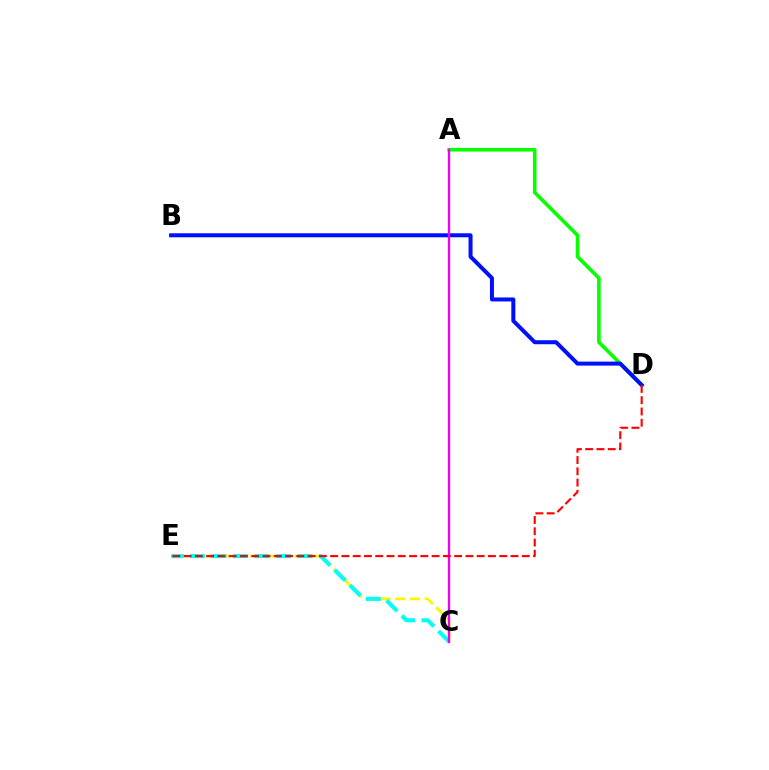{('C', 'E'): [{'color': '#fcf500', 'line_style': 'dashed', 'thickness': 2.01}, {'color': '#00fff6', 'line_style': 'dashed', 'thickness': 2.92}], ('A', 'D'): [{'color': '#08ff00', 'line_style': 'solid', 'thickness': 2.6}], ('B', 'D'): [{'color': '#0010ff', 'line_style': 'solid', 'thickness': 2.88}], ('A', 'C'): [{'color': '#ee00ff', 'line_style': 'solid', 'thickness': 1.66}], ('D', 'E'): [{'color': '#ff0000', 'line_style': 'dashed', 'thickness': 1.53}]}